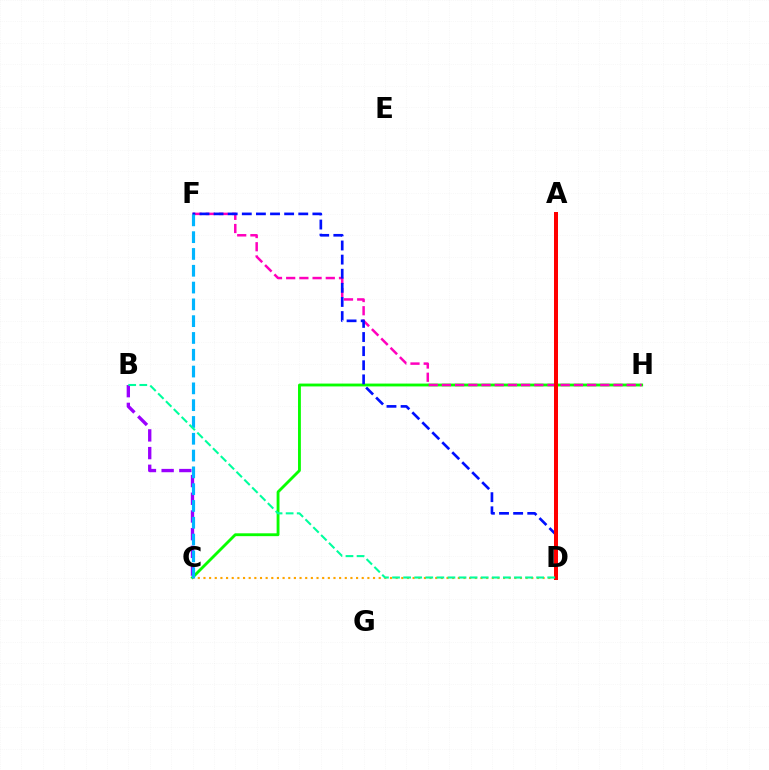{('C', 'H'): [{'color': '#08ff00', 'line_style': 'solid', 'thickness': 2.05}], ('F', 'H'): [{'color': '#ff00bd', 'line_style': 'dashed', 'thickness': 1.79}], ('C', 'D'): [{'color': '#ffa500', 'line_style': 'dotted', 'thickness': 1.54}], ('D', 'F'): [{'color': '#0010ff', 'line_style': 'dashed', 'thickness': 1.92}], ('A', 'D'): [{'color': '#b3ff00', 'line_style': 'dashed', 'thickness': 1.97}, {'color': '#ff0000', 'line_style': 'solid', 'thickness': 2.87}], ('B', 'C'): [{'color': '#9b00ff', 'line_style': 'dashed', 'thickness': 2.4}], ('C', 'F'): [{'color': '#00b5ff', 'line_style': 'dashed', 'thickness': 2.28}], ('B', 'D'): [{'color': '#00ff9d', 'line_style': 'dashed', 'thickness': 1.51}]}